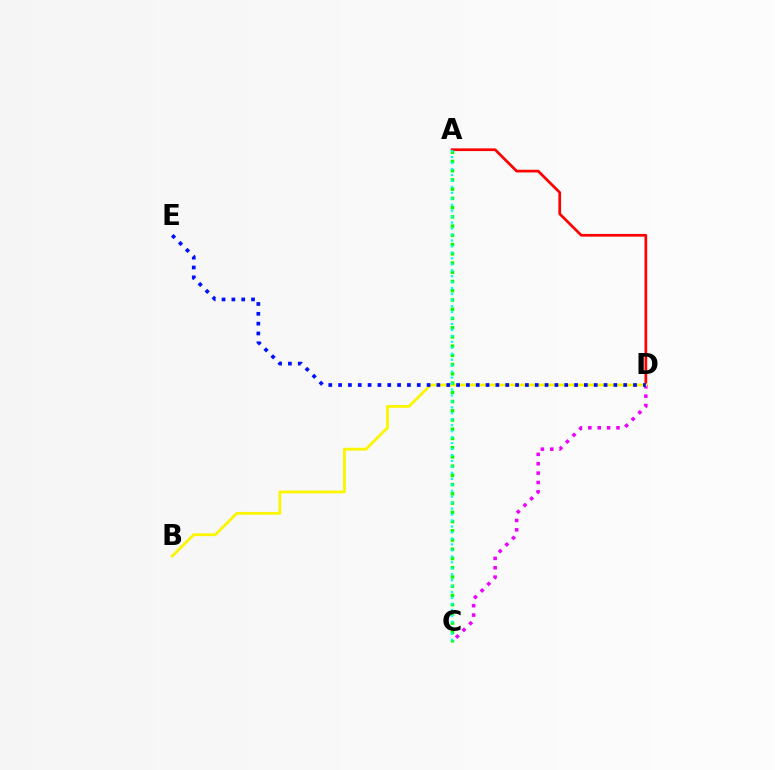{('A', 'D'): [{'color': '#ff0000', 'line_style': 'solid', 'thickness': 1.95}], ('C', 'D'): [{'color': '#ee00ff', 'line_style': 'dotted', 'thickness': 2.55}], ('B', 'D'): [{'color': '#fcf500', 'line_style': 'solid', 'thickness': 2.01}], ('A', 'C'): [{'color': '#08ff00', 'line_style': 'dotted', 'thickness': 2.51}, {'color': '#00fff6', 'line_style': 'dotted', 'thickness': 1.62}], ('D', 'E'): [{'color': '#0010ff', 'line_style': 'dotted', 'thickness': 2.67}]}